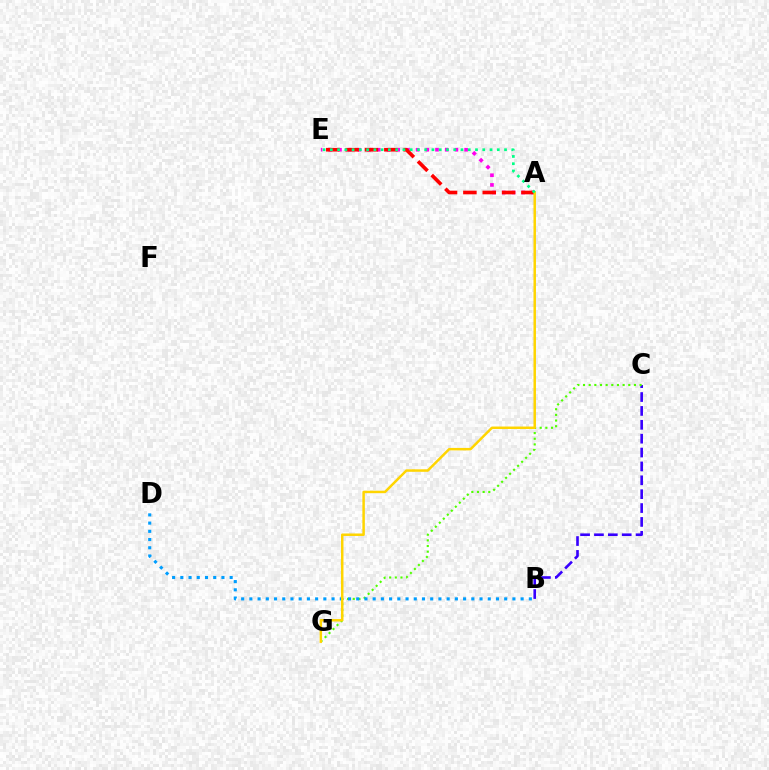{('A', 'E'): [{'color': '#ff00ed', 'line_style': 'dotted', 'thickness': 2.64}, {'color': '#ff0000', 'line_style': 'dashed', 'thickness': 2.63}, {'color': '#00ff86', 'line_style': 'dotted', 'thickness': 1.97}], ('B', 'C'): [{'color': '#3700ff', 'line_style': 'dashed', 'thickness': 1.89}], ('C', 'G'): [{'color': '#4fff00', 'line_style': 'dotted', 'thickness': 1.54}], ('B', 'D'): [{'color': '#009eff', 'line_style': 'dotted', 'thickness': 2.23}], ('A', 'G'): [{'color': '#ffd500', 'line_style': 'solid', 'thickness': 1.79}]}